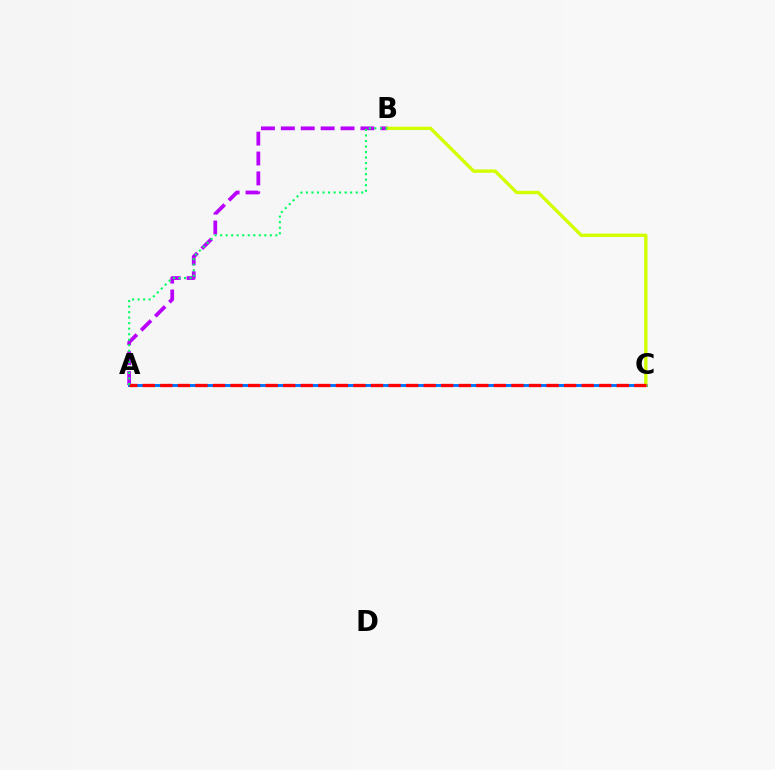{('A', 'B'): [{'color': '#b900ff', 'line_style': 'dashed', 'thickness': 2.7}, {'color': '#00ff5c', 'line_style': 'dotted', 'thickness': 1.5}], ('A', 'C'): [{'color': '#0074ff', 'line_style': 'solid', 'thickness': 2.1}, {'color': '#ff0000', 'line_style': 'dashed', 'thickness': 2.39}], ('B', 'C'): [{'color': '#d1ff00', 'line_style': 'solid', 'thickness': 2.41}]}